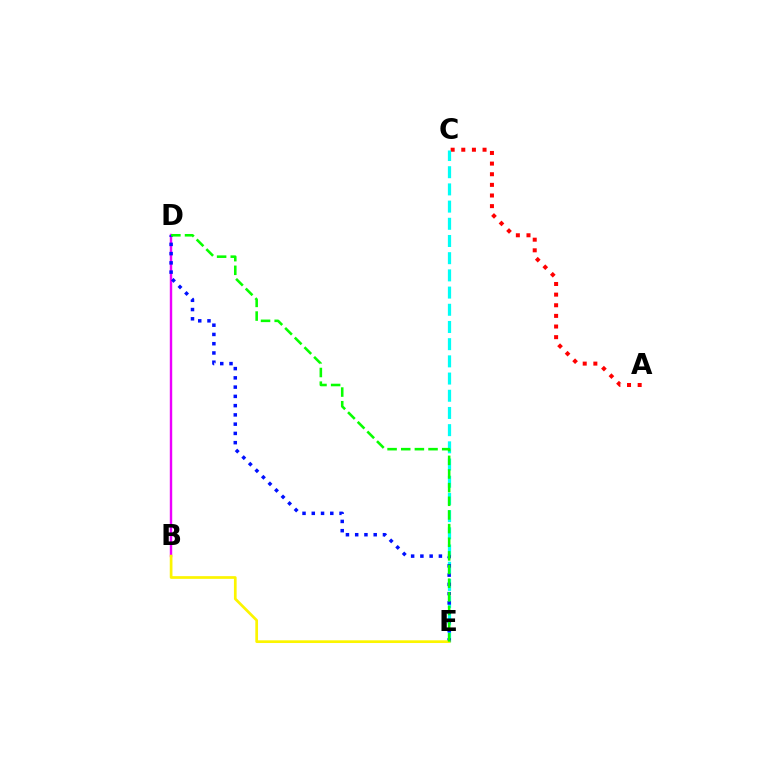{('A', 'C'): [{'color': '#ff0000', 'line_style': 'dotted', 'thickness': 2.89}], ('B', 'D'): [{'color': '#ee00ff', 'line_style': 'solid', 'thickness': 1.74}], ('C', 'E'): [{'color': '#00fff6', 'line_style': 'dashed', 'thickness': 2.34}], ('D', 'E'): [{'color': '#0010ff', 'line_style': 'dotted', 'thickness': 2.52}, {'color': '#08ff00', 'line_style': 'dashed', 'thickness': 1.85}], ('B', 'E'): [{'color': '#fcf500', 'line_style': 'solid', 'thickness': 1.95}]}